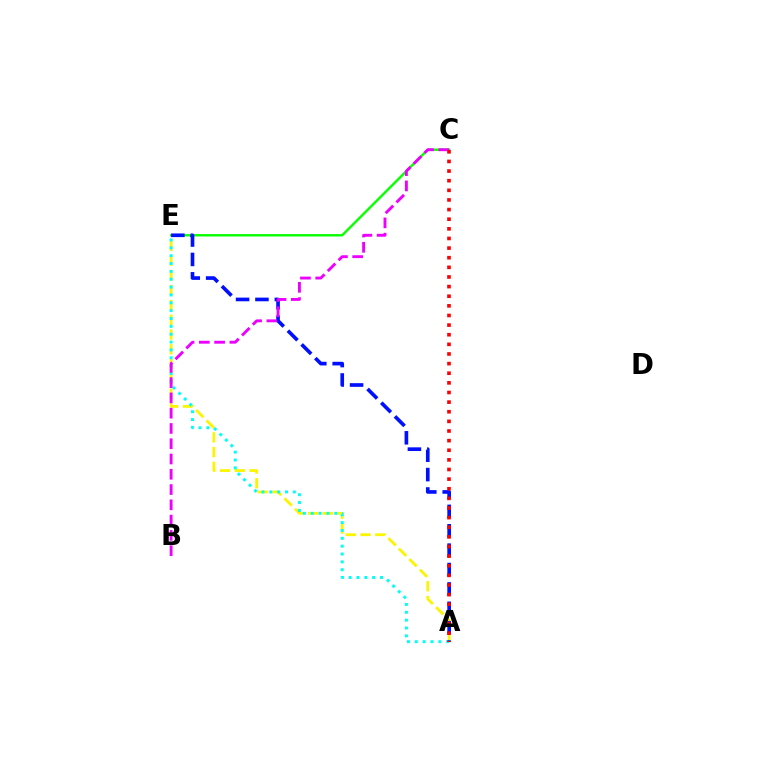{('A', 'E'): [{'color': '#fcf500', 'line_style': 'dashed', 'thickness': 2.01}, {'color': '#00fff6', 'line_style': 'dotted', 'thickness': 2.13}, {'color': '#0010ff', 'line_style': 'dashed', 'thickness': 2.63}], ('C', 'E'): [{'color': '#08ff00', 'line_style': 'solid', 'thickness': 1.73}], ('B', 'C'): [{'color': '#ee00ff', 'line_style': 'dashed', 'thickness': 2.08}], ('A', 'C'): [{'color': '#ff0000', 'line_style': 'dotted', 'thickness': 2.62}]}